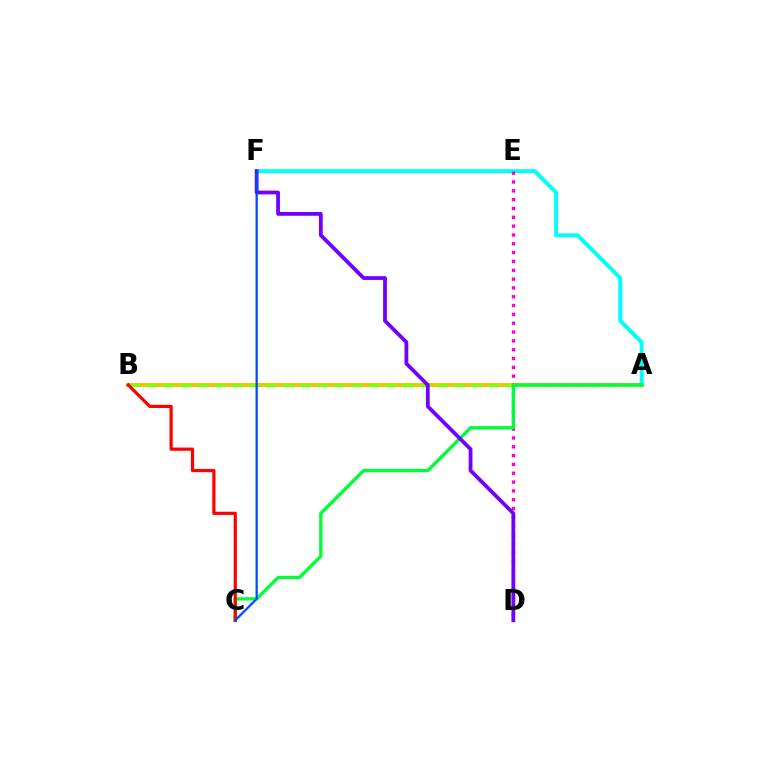{('A', 'B'): [{'color': '#ffbd00', 'line_style': 'solid', 'thickness': 2.79}, {'color': '#84ff00', 'line_style': 'dashed', 'thickness': 2.32}], ('A', 'F'): [{'color': '#00fff6', 'line_style': 'solid', 'thickness': 2.82}], ('D', 'E'): [{'color': '#ff00cf', 'line_style': 'dotted', 'thickness': 2.4}], ('A', 'C'): [{'color': '#00ff39', 'line_style': 'solid', 'thickness': 2.42}], ('D', 'F'): [{'color': '#7200ff', 'line_style': 'solid', 'thickness': 2.72}], ('B', 'C'): [{'color': '#ff0000', 'line_style': 'solid', 'thickness': 2.31}], ('C', 'F'): [{'color': '#004bff', 'line_style': 'solid', 'thickness': 1.64}]}